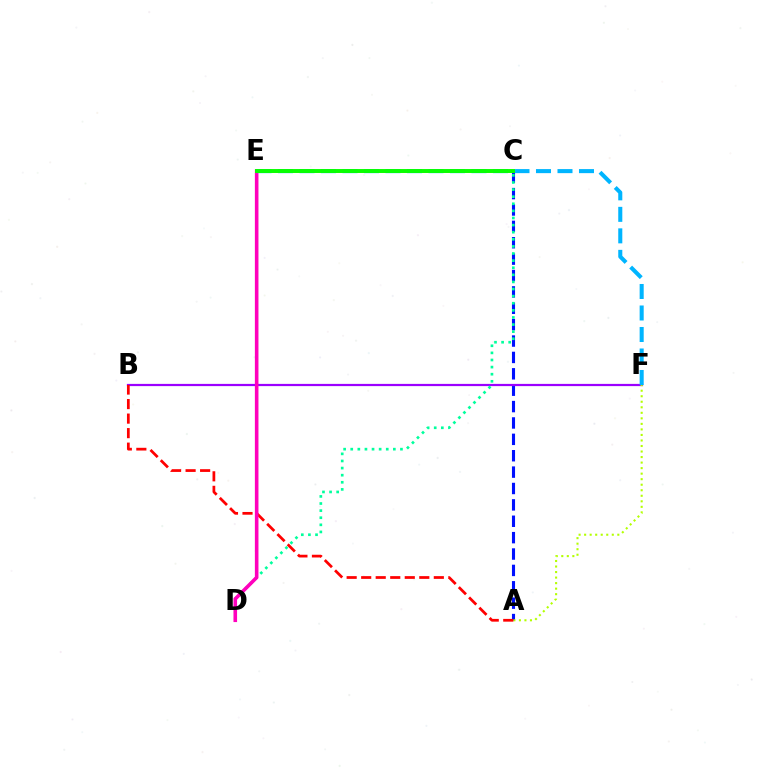{('A', 'C'): [{'color': '#0010ff', 'line_style': 'dashed', 'thickness': 2.23}], ('C', 'E'): [{'color': '#ffa500', 'line_style': 'solid', 'thickness': 1.83}, {'color': '#08ff00', 'line_style': 'solid', 'thickness': 2.82}], ('B', 'F'): [{'color': '#9b00ff', 'line_style': 'solid', 'thickness': 1.6}], ('C', 'D'): [{'color': '#00ff9d', 'line_style': 'dotted', 'thickness': 1.93}], ('A', 'F'): [{'color': '#b3ff00', 'line_style': 'dotted', 'thickness': 1.5}], ('A', 'B'): [{'color': '#ff0000', 'line_style': 'dashed', 'thickness': 1.97}], ('D', 'E'): [{'color': '#ff00bd', 'line_style': 'solid', 'thickness': 2.59}], ('E', 'F'): [{'color': '#00b5ff', 'line_style': 'dashed', 'thickness': 2.92}]}